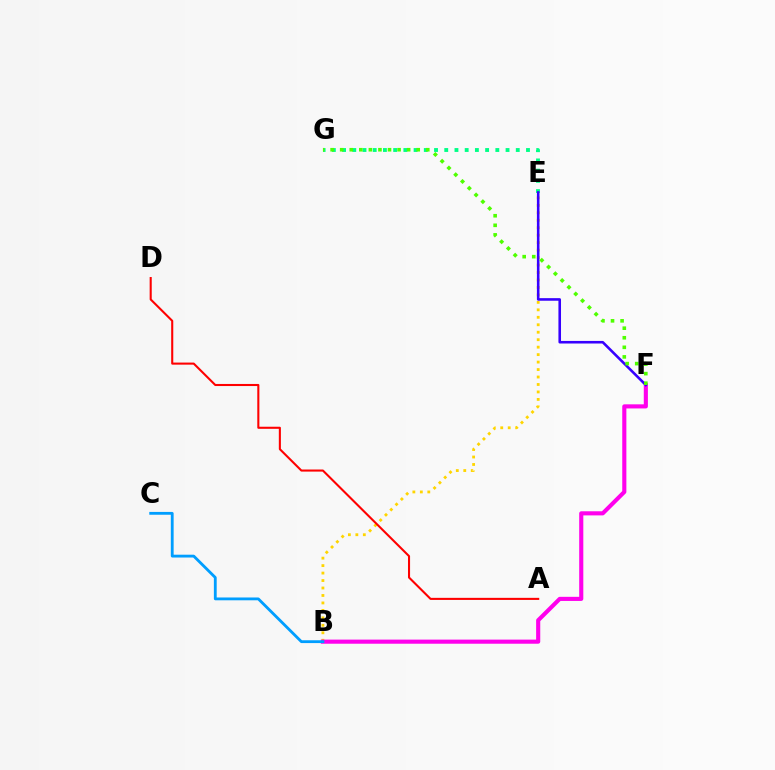{('E', 'G'): [{'color': '#00ff86', 'line_style': 'dotted', 'thickness': 2.78}], ('B', 'E'): [{'color': '#ffd500', 'line_style': 'dotted', 'thickness': 2.03}], ('B', 'F'): [{'color': '#ff00ed', 'line_style': 'solid', 'thickness': 2.96}], ('E', 'F'): [{'color': '#3700ff', 'line_style': 'solid', 'thickness': 1.86}], ('A', 'D'): [{'color': '#ff0000', 'line_style': 'solid', 'thickness': 1.5}], ('B', 'C'): [{'color': '#009eff', 'line_style': 'solid', 'thickness': 2.03}], ('F', 'G'): [{'color': '#4fff00', 'line_style': 'dotted', 'thickness': 2.6}]}